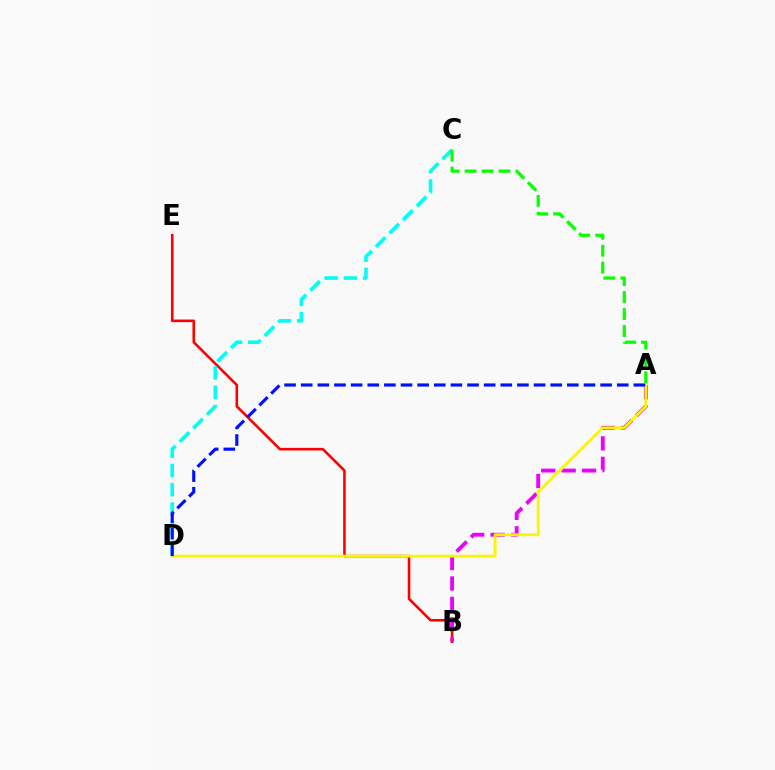{('B', 'E'): [{'color': '#ff0000', 'line_style': 'solid', 'thickness': 1.86}], ('A', 'B'): [{'color': '#ee00ff', 'line_style': 'dashed', 'thickness': 2.78}], ('C', 'D'): [{'color': '#00fff6', 'line_style': 'dashed', 'thickness': 2.61}], ('A', 'D'): [{'color': '#fcf500', 'line_style': 'solid', 'thickness': 2.01}, {'color': '#0010ff', 'line_style': 'dashed', 'thickness': 2.26}], ('A', 'C'): [{'color': '#08ff00', 'line_style': 'dashed', 'thickness': 2.31}]}